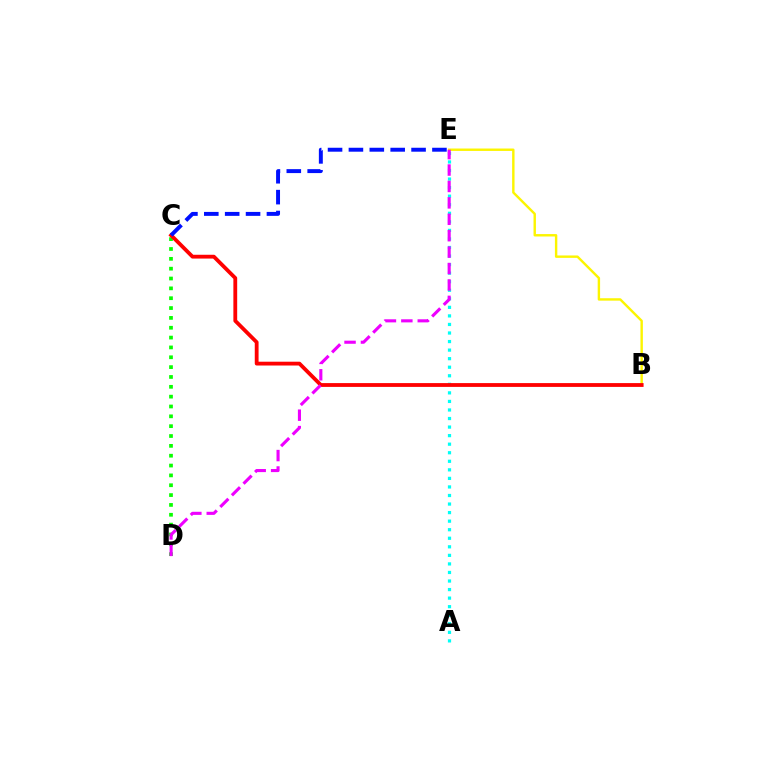{('C', 'D'): [{'color': '#08ff00', 'line_style': 'dotted', 'thickness': 2.67}], ('B', 'E'): [{'color': '#fcf500', 'line_style': 'solid', 'thickness': 1.74}], ('A', 'E'): [{'color': '#00fff6', 'line_style': 'dotted', 'thickness': 2.32}], ('B', 'C'): [{'color': '#ff0000', 'line_style': 'solid', 'thickness': 2.74}], ('D', 'E'): [{'color': '#ee00ff', 'line_style': 'dashed', 'thickness': 2.23}], ('C', 'E'): [{'color': '#0010ff', 'line_style': 'dashed', 'thickness': 2.84}]}